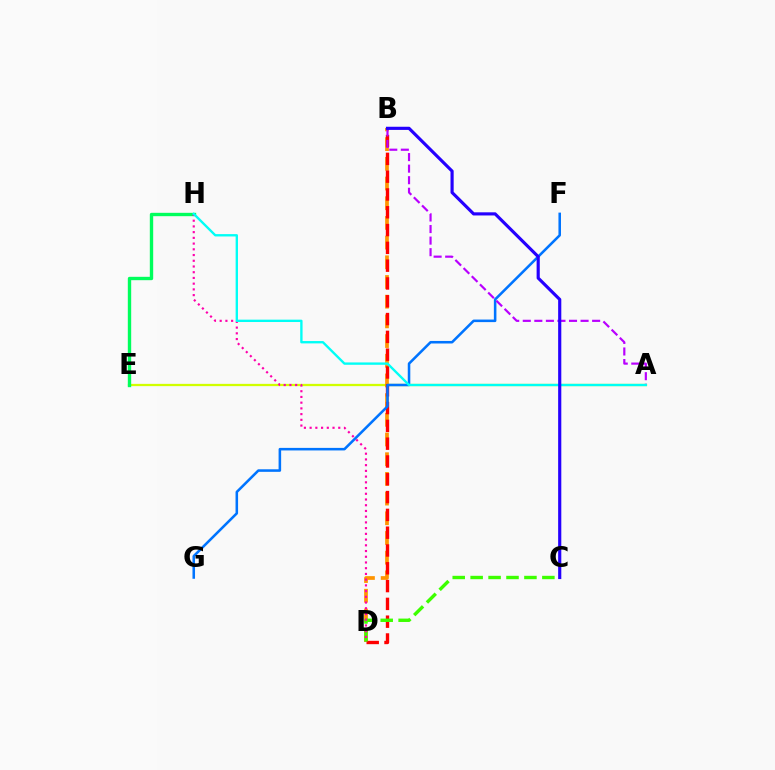{('A', 'E'): [{'color': '#d1ff00', 'line_style': 'solid', 'thickness': 1.63}], ('B', 'D'): [{'color': '#ff9400', 'line_style': 'dashed', 'thickness': 2.68}, {'color': '#ff0000', 'line_style': 'dashed', 'thickness': 2.42}], ('E', 'H'): [{'color': '#00ff5c', 'line_style': 'solid', 'thickness': 2.43}], ('F', 'G'): [{'color': '#0074ff', 'line_style': 'solid', 'thickness': 1.84}], ('C', 'D'): [{'color': '#3dff00', 'line_style': 'dashed', 'thickness': 2.44}], ('D', 'H'): [{'color': '#ff00ac', 'line_style': 'dotted', 'thickness': 1.56}], ('A', 'B'): [{'color': '#b900ff', 'line_style': 'dashed', 'thickness': 1.57}], ('A', 'H'): [{'color': '#00fff6', 'line_style': 'solid', 'thickness': 1.69}], ('B', 'C'): [{'color': '#2500ff', 'line_style': 'solid', 'thickness': 2.27}]}